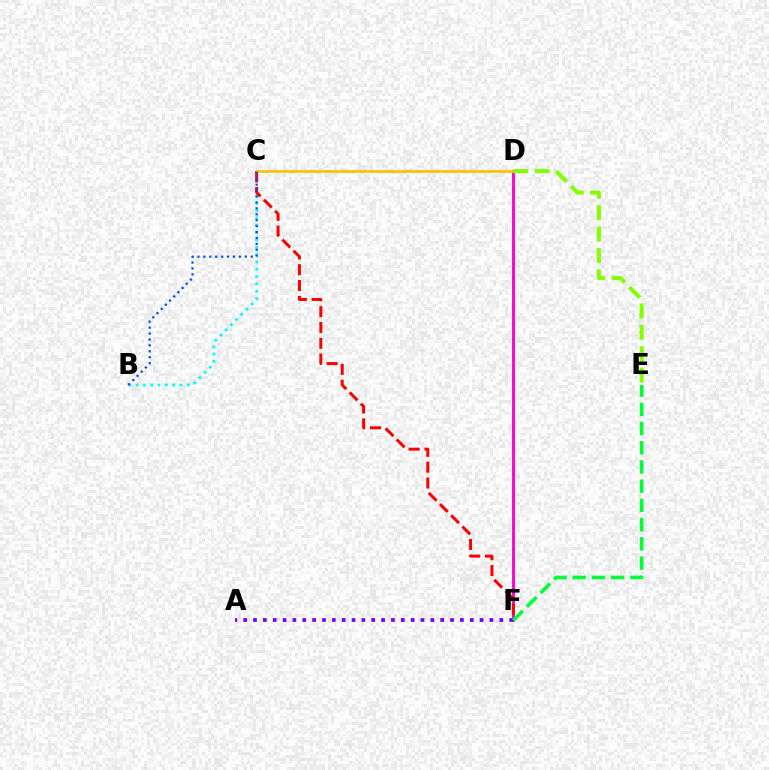{('B', 'C'): [{'color': '#00fff6', 'line_style': 'dotted', 'thickness': 1.99}, {'color': '#004bff', 'line_style': 'dotted', 'thickness': 1.61}], ('D', 'F'): [{'color': '#ff00cf', 'line_style': 'solid', 'thickness': 2.08}], ('C', 'F'): [{'color': '#ff0000', 'line_style': 'dashed', 'thickness': 2.15}], ('C', 'D'): [{'color': '#ffbd00', 'line_style': 'solid', 'thickness': 1.85}], ('D', 'E'): [{'color': '#84ff00', 'line_style': 'dashed', 'thickness': 2.91}], ('A', 'F'): [{'color': '#7200ff', 'line_style': 'dotted', 'thickness': 2.68}], ('E', 'F'): [{'color': '#00ff39', 'line_style': 'dashed', 'thickness': 2.61}]}